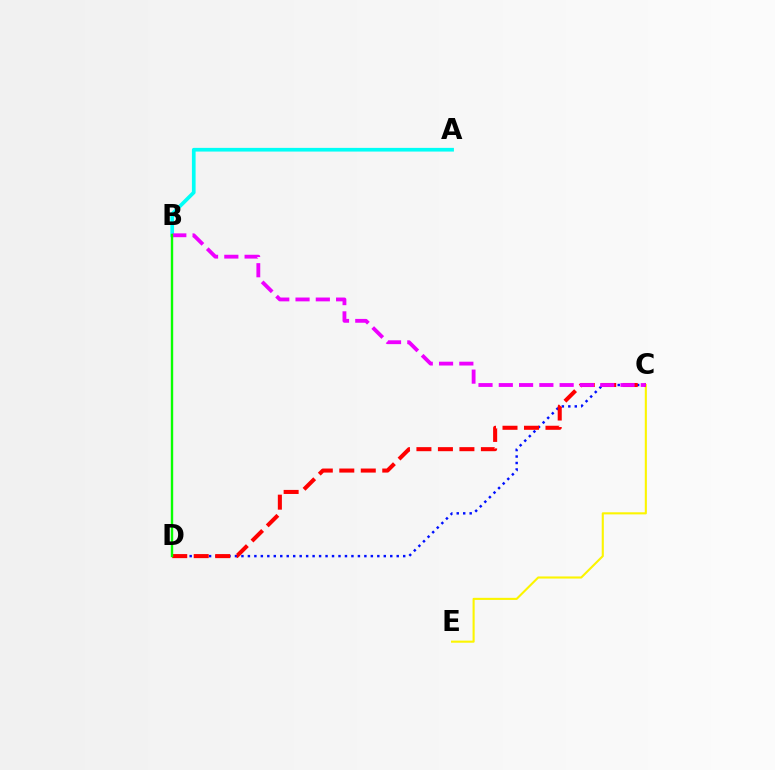{('C', 'E'): [{'color': '#fcf500', 'line_style': 'solid', 'thickness': 1.52}], ('C', 'D'): [{'color': '#0010ff', 'line_style': 'dotted', 'thickness': 1.76}, {'color': '#ff0000', 'line_style': 'dashed', 'thickness': 2.92}], ('A', 'B'): [{'color': '#00fff6', 'line_style': 'solid', 'thickness': 2.66}], ('B', 'C'): [{'color': '#ee00ff', 'line_style': 'dashed', 'thickness': 2.76}], ('B', 'D'): [{'color': '#08ff00', 'line_style': 'solid', 'thickness': 1.73}]}